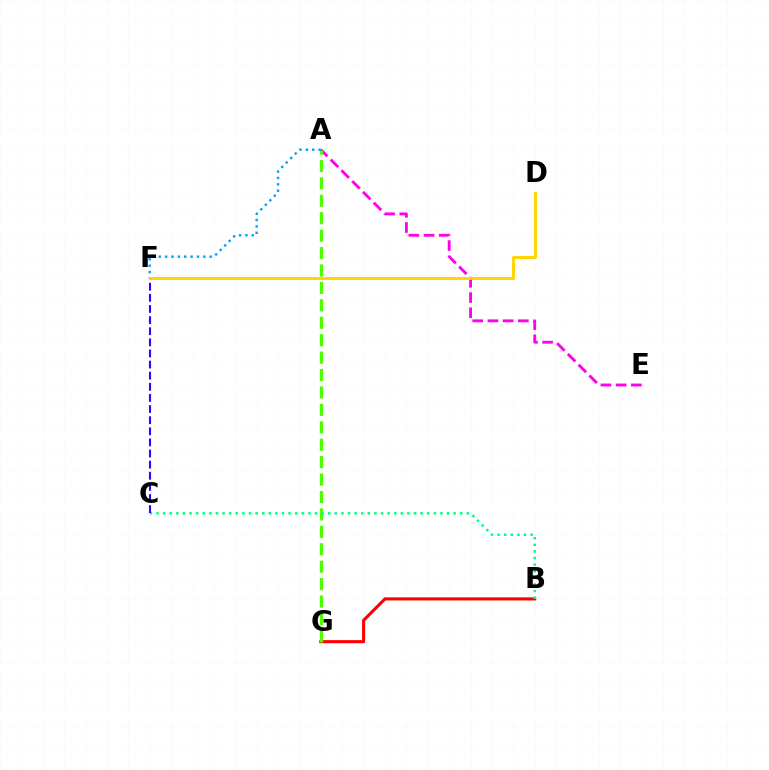{('A', 'E'): [{'color': '#ff00ed', 'line_style': 'dashed', 'thickness': 2.07}], ('B', 'G'): [{'color': '#ff0000', 'line_style': 'solid', 'thickness': 2.22}], ('A', 'G'): [{'color': '#4fff00', 'line_style': 'dashed', 'thickness': 2.37}], ('A', 'F'): [{'color': '#009eff', 'line_style': 'dotted', 'thickness': 1.73}], ('B', 'C'): [{'color': '#00ff86', 'line_style': 'dotted', 'thickness': 1.79}], ('C', 'F'): [{'color': '#3700ff', 'line_style': 'dashed', 'thickness': 1.51}], ('D', 'F'): [{'color': '#ffd500', 'line_style': 'solid', 'thickness': 2.11}]}